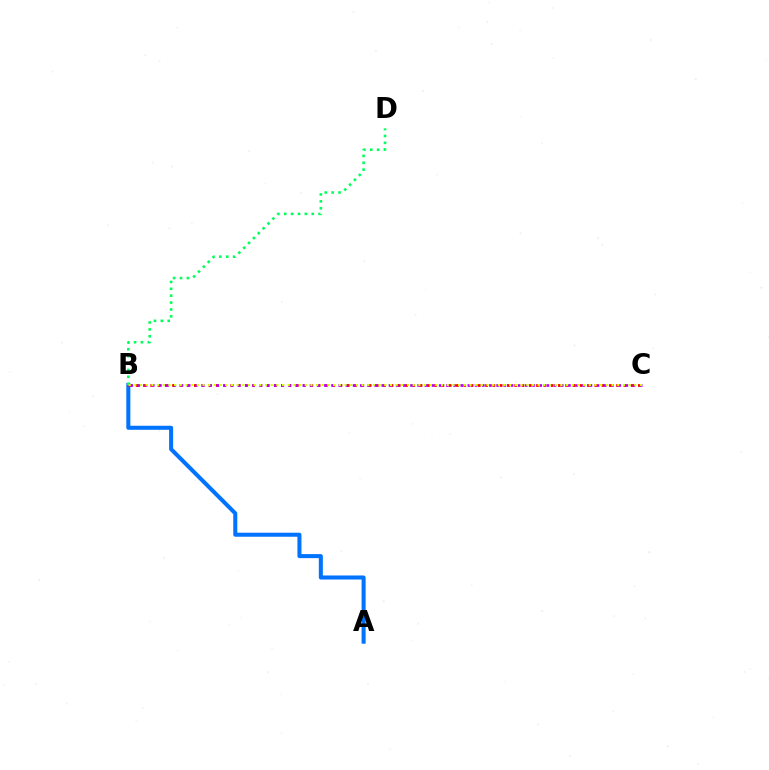{('A', 'B'): [{'color': '#0074ff', 'line_style': 'solid', 'thickness': 2.91}], ('B', 'C'): [{'color': '#ff0000', 'line_style': 'dotted', 'thickness': 1.98}, {'color': '#b900ff', 'line_style': 'dotted', 'thickness': 1.95}, {'color': '#d1ff00', 'line_style': 'dotted', 'thickness': 1.54}], ('B', 'D'): [{'color': '#00ff5c', 'line_style': 'dotted', 'thickness': 1.87}]}